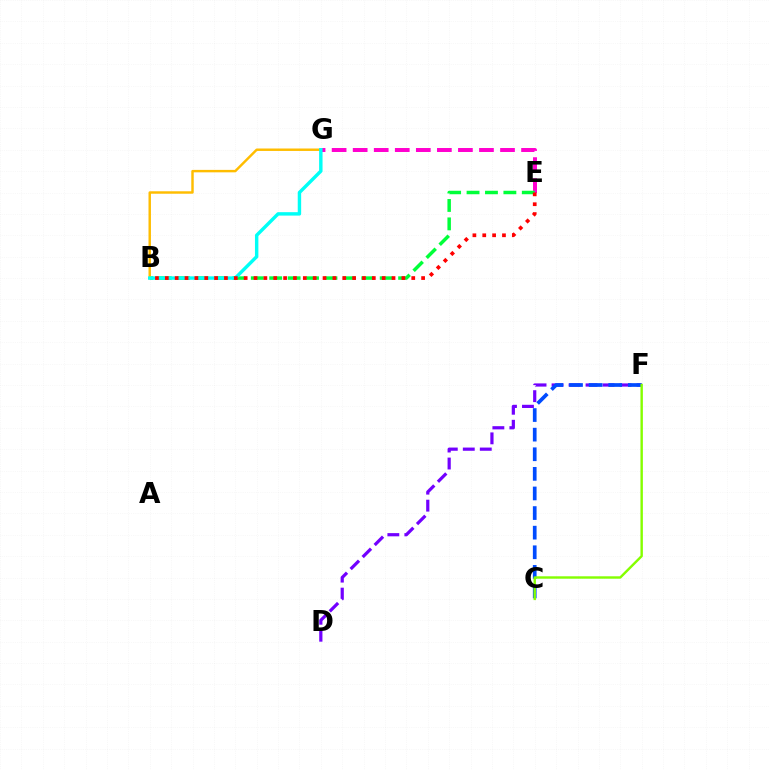{('E', 'G'): [{'color': '#ff00cf', 'line_style': 'dashed', 'thickness': 2.86}], ('D', 'F'): [{'color': '#7200ff', 'line_style': 'dashed', 'thickness': 2.31}], ('B', 'E'): [{'color': '#00ff39', 'line_style': 'dashed', 'thickness': 2.5}, {'color': '#ff0000', 'line_style': 'dotted', 'thickness': 2.68}], ('B', 'G'): [{'color': '#ffbd00', 'line_style': 'solid', 'thickness': 1.76}, {'color': '#00fff6', 'line_style': 'solid', 'thickness': 2.46}], ('C', 'F'): [{'color': '#004bff', 'line_style': 'dashed', 'thickness': 2.66}, {'color': '#84ff00', 'line_style': 'solid', 'thickness': 1.74}]}